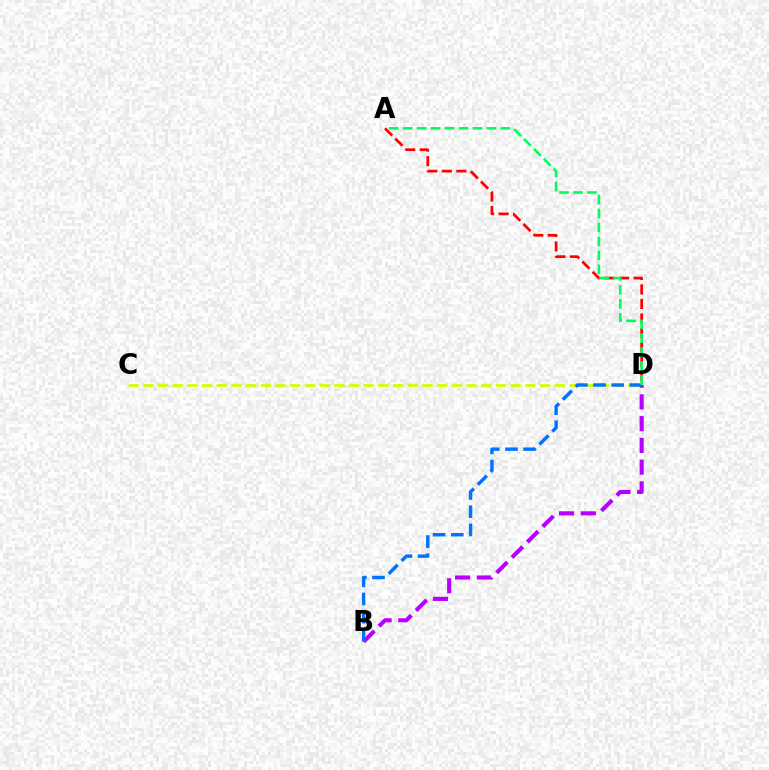{('C', 'D'): [{'color': '#d1ff00', 'line_style': 'dashed', 'thickness': 2.0}], ('B', 'D'): [{'color': '#b900ff', 'line_style': 'dashed', 'thickness': 2.96}, {'color': '#0074ff', 'line_style': 'dashed', 'thickness': 2.47}], ('A', 'D'): [{'color': '#ff0000', 'line_style': 'dashed', 'thickness': 1.97}, {'color': '#00ff5c', 'line_style': 'dashed', 'thickness': 1.9}]}